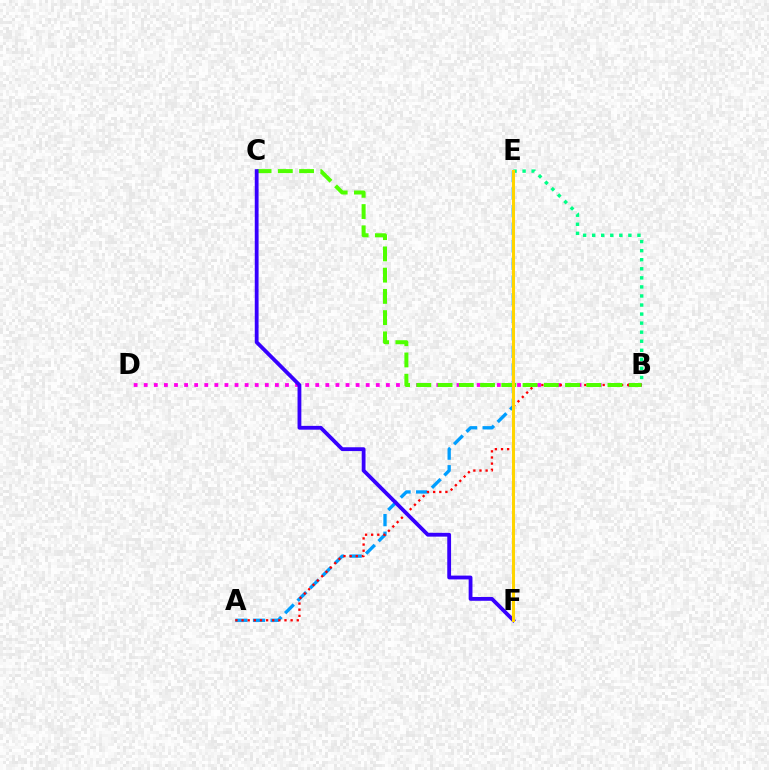{('B', 'E'): [{'color': '#00ff86', 'line_style': 'dotted', 'thickness': 2.46}], ('B', 'D'): [{'color': '#ff00ed', 'line_style': 'dotted', 'thickness': 2.74}], ('A', 'E'): [{'color': '#009eff', 'line_style': 'dashed', 'thickness': 2.39}], ('A', 'B'): [{'color': '#ff0000', 'line_style': 'dotted', 'thickness': 1.67}], ('B', 'C'): [{'color': '#4fff00', 'line_style': 'dashed', 'thickness': 2.89}], ('C', 'F'): [{'color': '#3700ff', 'line_style': 'solid', 'thickness': 2.74}], ('E', 'F'): [{'color': '#ffd500', 'line_style': 'solid', 'thickness': 2.2}]}